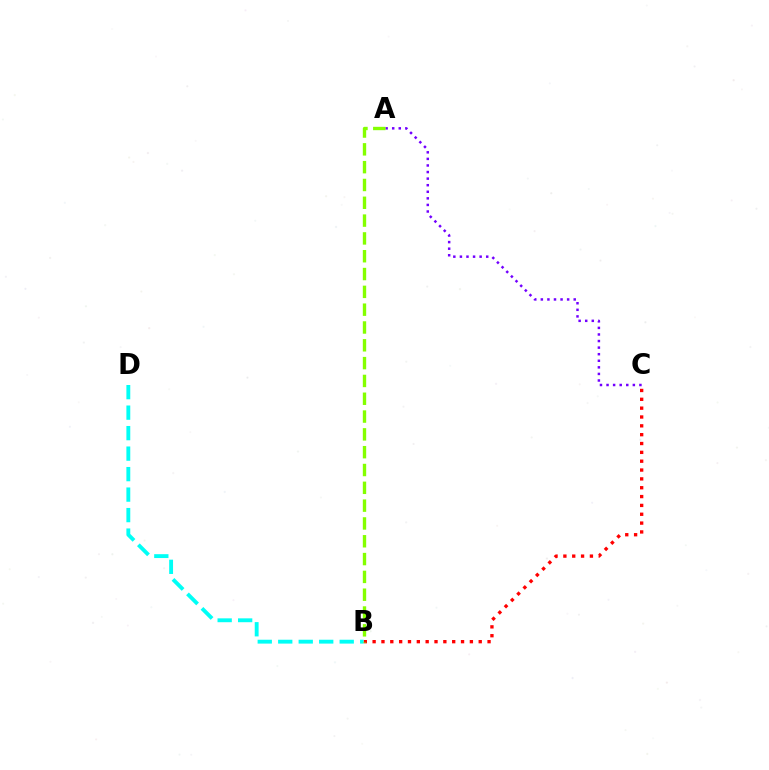{('A', 'C'): [{'color': '#7200ff', 'line_style': 'dotted', 'thickness': 1.79}], ('B', 'C'): [{'color': '#ff0000', 'line_style': 'dotted', 'thickness': 2.4}], ('B', 'D'): [{'color': '#00fff6', 'line_style': 'dashed', 'thickness': 2.78}], ('A', 'B'): [{'color': '#84ff00', 'line_style': 'dashed', 'thickness': 2.42}]}